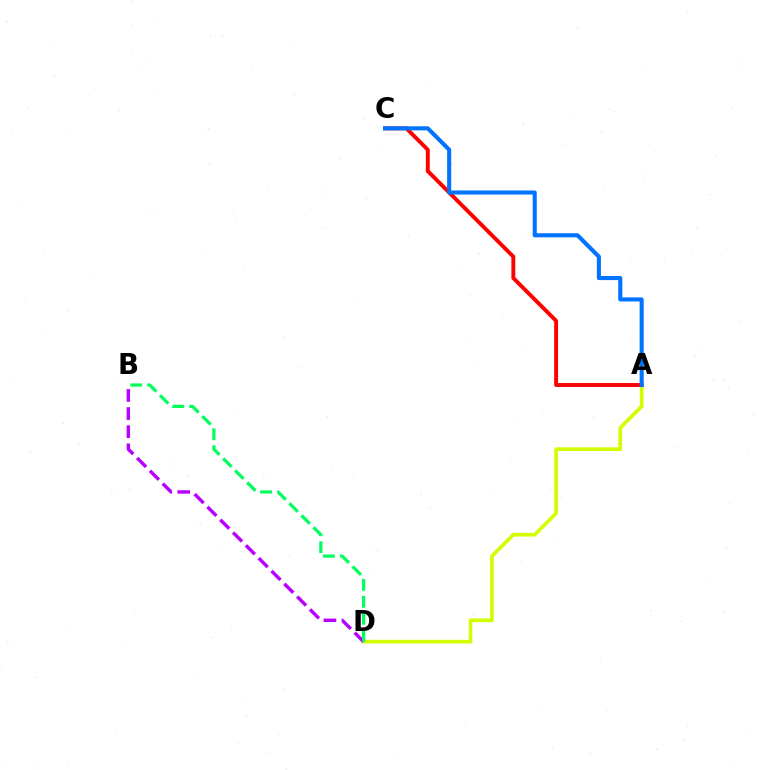{('A', 'D'): [{'color': '#d1ff00', 'line_style': 'solid', 'thickness': 2.62}], ('B', 'D'): [{'color': '#b900ff', 'line_style': 'dashed', 'thickness': 2.46}, {'color': '#00ff5c', 'line_style': 'dashed', 'thickness': 2.31}], ('A', 'C'): [{'color': '#ff0000', 'line_style': 'solid', 'thickness': 2.82}, {'color': '#0074ff', 'line_style': 'solid', 'thickness': 2.94}]}